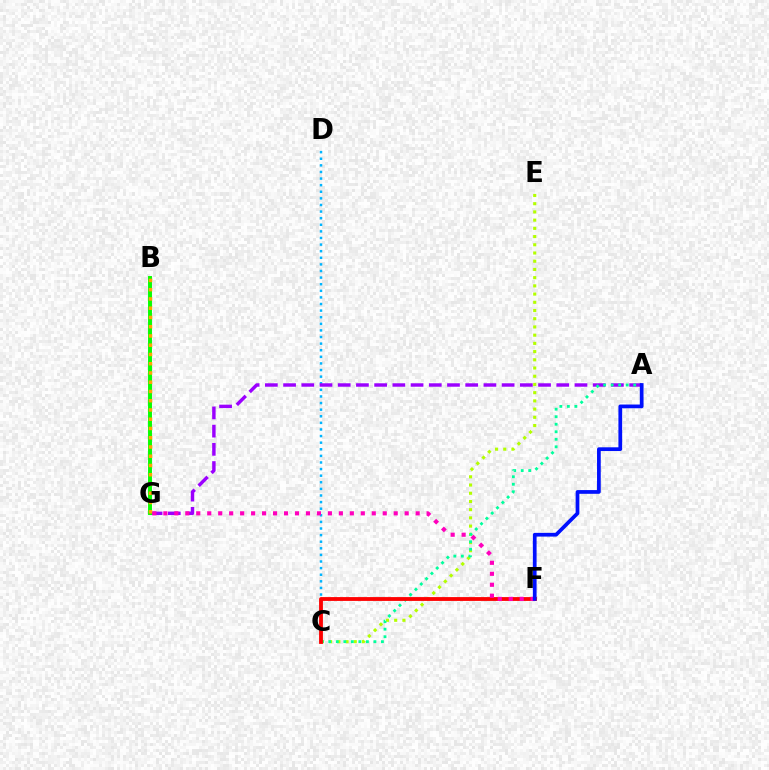{('C', 'E'): [{'color': '#b3ff00', 'line_style': 'dotted', 'thickness': 2.23}], ('C', 'D'): [{'color': '#00b5ff', 'line_style': 'dotted', 'thickness': 1.79}], ('A', 'G'): [{'color': '#9b00ff', 'line_style': 'dashed', 'thickness': 2.47}], ('A', 'C'): [{'color': '#00ff9d', 'line_style': 'dotted', 'thickness': 2.04}], ('C', 'F'): [{'color': '#ff0000', 'line_style': 'solid', 'thickness': 2.75}], ('F', 'G'): [{'color': '#ff00bd', 'line_style': 'dotted', 'thickness': 2.98}], ('B', 'G'): [{'color': '#08ff00', 'line_style': 'solid', 'thickness': 2.83}, {'color': '#ffa500', 'line_style': 'dotted', 'thickness': 2.51}], ('A', 'F'): [{'color': '#0010ff', 'line_style': 'solid', 'thickness': 2.68}]}